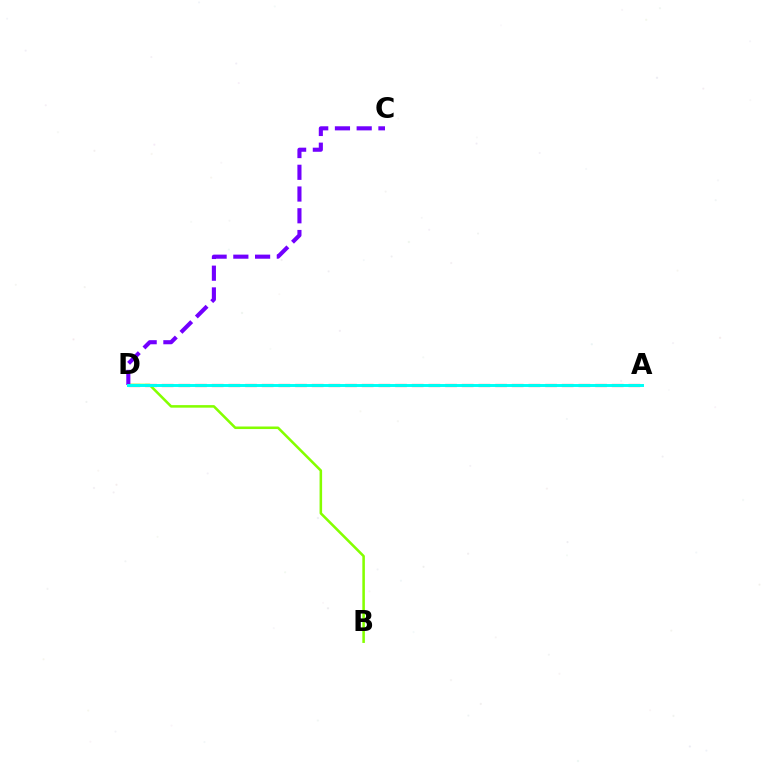{('A', 'D'): [{'color': '#ff0000', 'line_style': 'dashed', 'thickness': 2.26}, {'color': '#00fff6', 'line_style': 'solid', 'thickness': 2.13}], ('B', 'D'): [{'color': '#84ff00', 'line_style': 'solid', 'thickness': 1.83}], ('C', 'D'): [{'color': '#7200ff', 'line_style': 'dashed', 'thickness': 2.95}]}